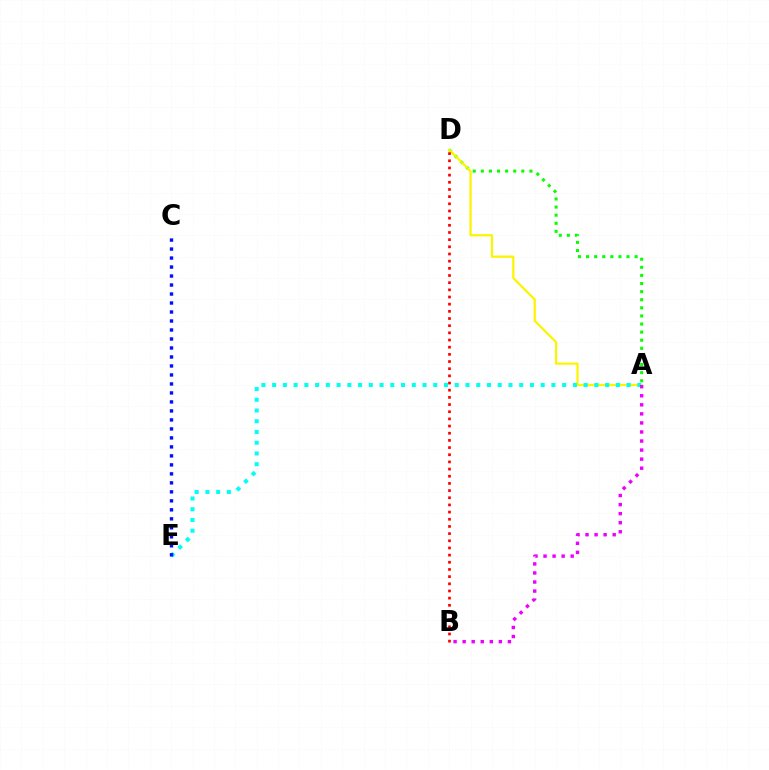{('A', 'D'): [{'color': '#08ff00', 'line_style': 'dotted', 'thickness': 2.2}, {'color': '#fcf500', 'line_style': 'solid', 'thickness': 1.62}], ('B', 'D'): [{'color': '#ff0000', 'line_style': 'dotted', 'thickness': 1.95}], ('A', 'E'): [{'color': '#00fff6', 'line_style': 'dotted', 'thickness': 2.92}], ('C', 'E'): [{'color': '#0010ff', 'line_style': 'dotted', 'thickness': 2.44}], ('A', 'B'): [{'color': '#ee00ff', 'line_style': 'dotted', 'thickness': 2.46}]}